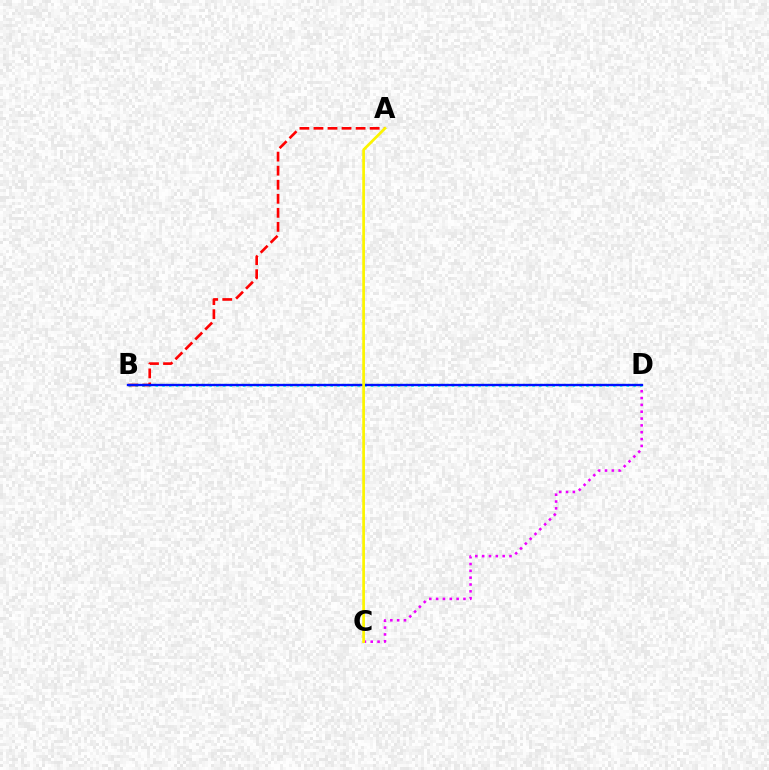{('B', 'D'): [{'color': '#00fff6', 'line_style': 'dotted', 'thickness': 1.83}, {'color': '#08ff00', 'line_style': 'dotted', 'thickness': 1.59}, {'color': '#0010ff', 'line_style': 'solid', 'thickness': 1.69}], ('C', 'D'): [{'color': '#ee00ff', 'line_style': 'dotted', 'thickness': 1.86}], ('A', 'B'): [{'color': '#ff0000', 'line_style': 'dashed', 'thickness': 1.91}], ('A', 'C'): [{'color': '#fcf500', 'line_style': 'solid', 'thickness': 1.96}]}